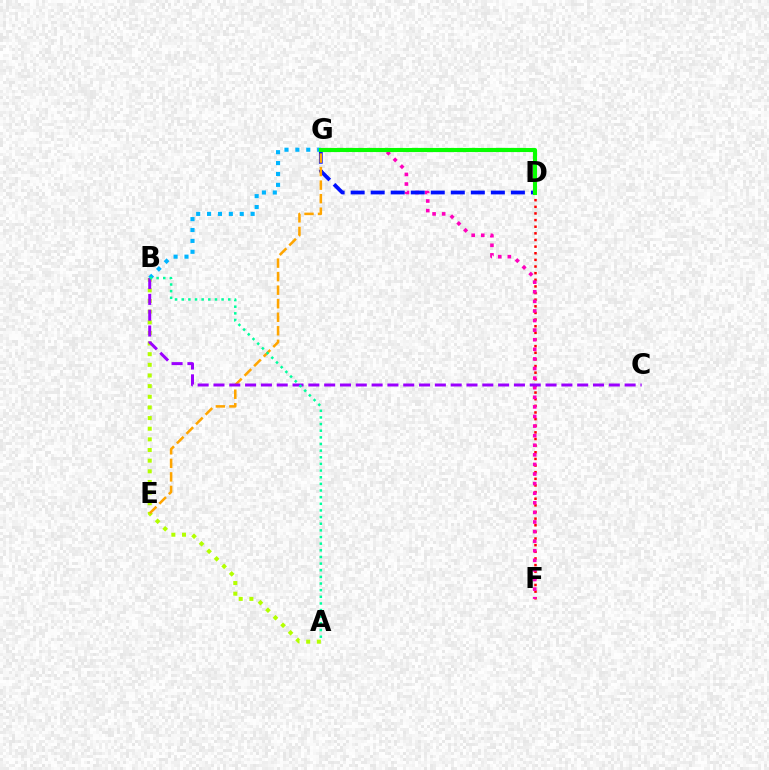{('D', 'F'): [{'color': '#ff0000', 'line_style': 'dotted', 'thickness': 1.8}], ('B', 'G'): [{'color': '#00b5ff', 'line_style': 'dotted', 'thickness': 2.96}], ('A', 'B'): [{'color': '#b3ff00', 'line_style': 'dotted', 'thickness': 2.89}, {'color': '#00ff9d', 'line_style': 'dotted', 'thickness': 1.81}], ('F', 'G'): [{'color': '#ff00bd', 'line_style': 'dotted', 'thickness': 2.61}], ('D', 'G'): [{'color': '#0010ff', 'line_style': 'dashed', 'thickness': 2.72}, {'color': '#08ff00', 'line_style': 'solid', 'thickness': 2.95}], ('E', 'G'): [{'color': '#ffa500', 'line_style': 'dashed', 'thickness': 1.84}], ('B', 'C'): [{'color': '#9b00ff', 'line_style': 'dashed', 'thickness': 2.15}]}